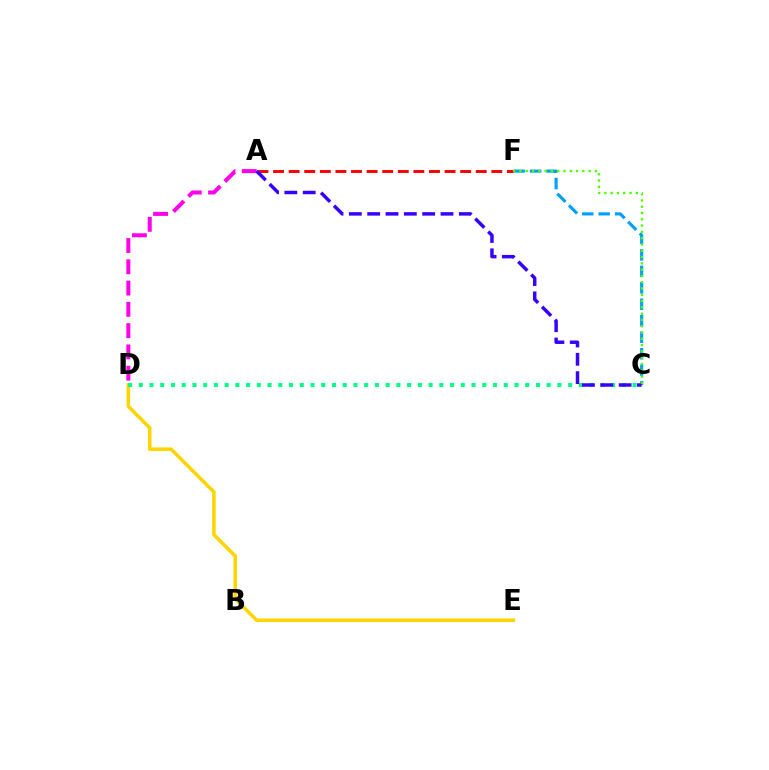{('C', 'F'): [{'color': '#009eff', 'line_style': 'dashed', 'thickness': 2.24}, {'color': '#4fff00', 'line_style': 'dotted', 'thickness': 1.71}], ('D', 'E'): [{'color': '#ffd500', 'line_style': 'solid', 'thickness': 2.56}], ('A', 'F'): [{'color': '#ff0000', 'line_style': 'dashed', 'thickness': 2.12}], ('C', 'D'): [{'color': '#00ff86', 'line_style': 'dotted', 'thickness': 2.92}], ('A', 'D'): [{'color': '#ff00ed', 'line_style': 'dashed', 'thickness': 2.89}], ('A', 'C'): [{'color': '#3700ff', 'line_style': 'dashed', 'thickness': 2.49}]}